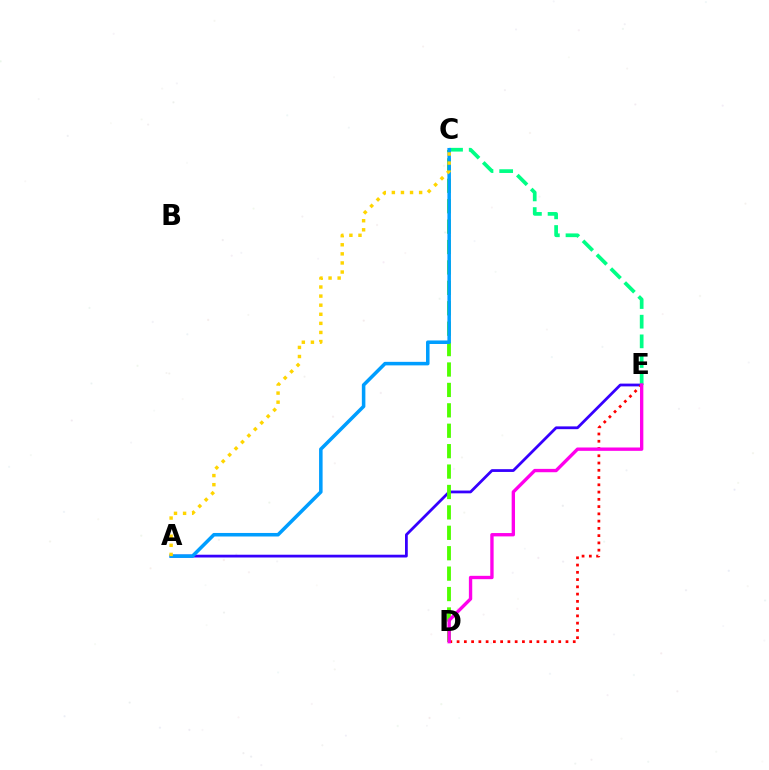{('A', 'E'): [{'color': '#3700ff', 'line_style': 'solid', 'thickness': 2.0}], ('C', 'E'): [{'color': '#00ff86', 'line_style': 'dashed', 'thickness': 2.67}], ('C', 'D'): [{'color': '#4fff00', 'line_style': 'dashed', 'thickness': 2.77}], ('D', 'E'): [{'color': '#ff0000', 'line_style': 'dotted', 'thickness': 1.97}, {'color': '#ff00ed', 'line_style': 'solid', 'thickness': 2.41}], ('A', 'C'): [{'color': '#009eff', 'line_style': 'solid', 'thickness': 2.54}, {'color': '#ffd500', 'line_style': 'dotted', 'thickness': 2.47}]}